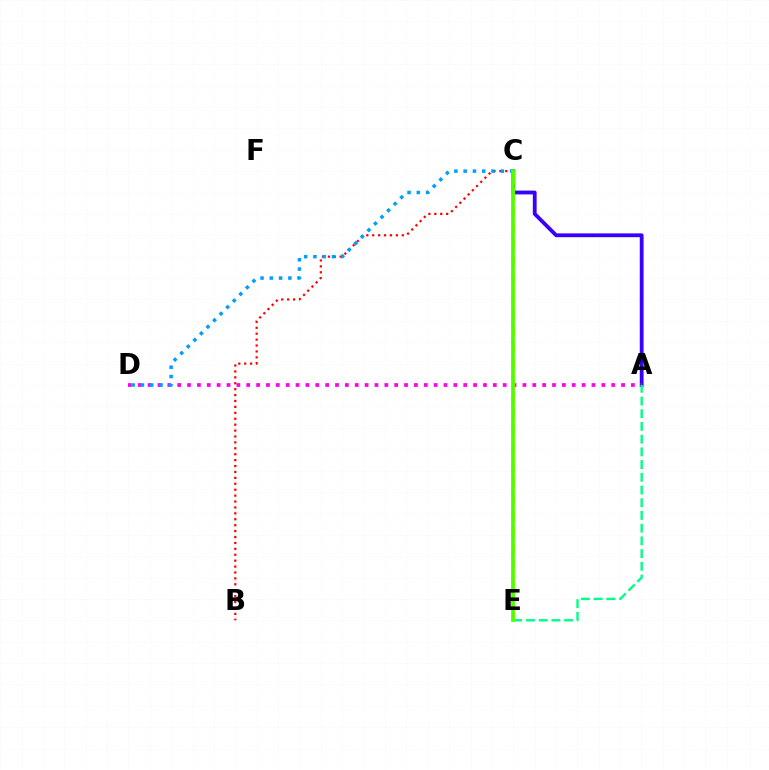{('B', 'C'): [{'color': '#ff0000', 'line_style': 'dotted', 'thickness': 1.61}], ('A', 'C'): [{'color': '#3700ff', 'line_style': 'solid', 'thickness': 2.74}], ('A', 'D'): [{'color': '#ff00ed', 'line_style': 'dotted', 'thickness': 2.68}], ('C', 'D'): [{'color': '#009eff', 'line_style': 'dotted', 'thickness': 2.52}], ('A', 'E'): [{'color': '#00ff86', 'line_style': 'dashed', 'thickness': 1.73}], ('C', 'E'): [{'color': '#ffd500', 'line_style': 'dashed', 'thickness': 2.3}, {'color': '#4fff00', 'line_style': 'solid', 'thickness': 2.69}]}